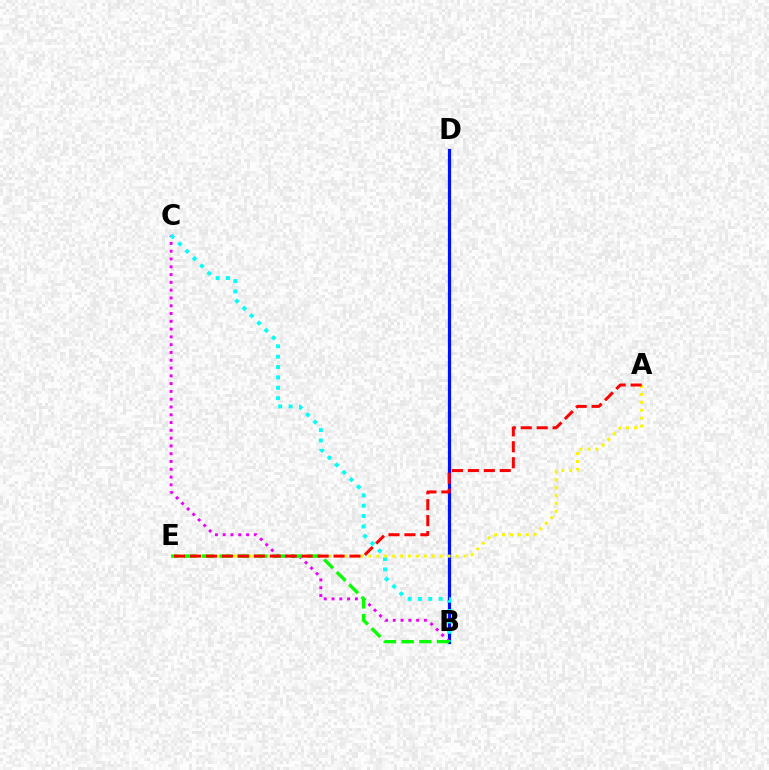{('B', 'D'): [{'color': '#0010ff', 'line_style': 'solid', 'thickness': 2.31}], ('B', 'C'): [{'color': '#ee00ff', 'line_style': 'dotted', 'thickness': 2.12}, {'color': '#00fff6', 'line_style': 'dotted', 'thickness': 2.82}], ('A', 'E'): [{'color': '#fcf500', 'line_style': 'dotted', 'thickness': 2.15}, {'color': '#ff0000', 'line_style': 'dashed', 'thickness': 2.17}], ('B', 'E'): [{'color': '#08ff00', 'line_style': 'dashed', 'thickness': 2.4}]}